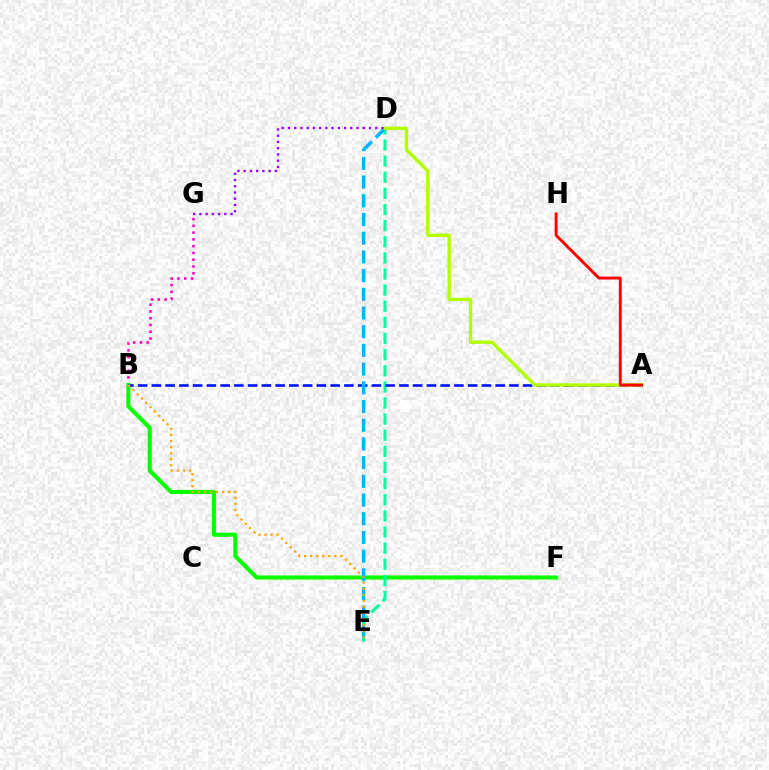{('B', 'G'): [{'color': '#ff00bd', 'line_style': 'dotted', 'thickness': 1.84}], ('B', 'F'): [{'color': '#08ff00', 'line_style': 'solid', 'thickness': 2.94}], ('D', 'E'): [{'color': '#00ff9d', 'line_style': 'dashed', 'thickness': 2.19}, {'color': '#00b5ff', 'line_style': 'dashed', 'thickness': 2.54}], ('A', 'B'): [{'color': '#0010ff', 'line_style': 'dashed', 'thickness': 1.87}], ('A', 'D'): [{'color': '#b3ff00', 'line_style': 'solid', 'thickness': 2.44}], ('B', 'E'): [{'color': '#ffa500', 'line_style': 'dotted', 'thickness': 1.64}], ('D', 'G'): [{'color': '#9b00ff', 'line_style': 'dotted', 'thickness': 1.69}], ('A', 'H'): [{'color': '#ff0000', 'line_style': 'solid', 'thickness': 2.09}]}